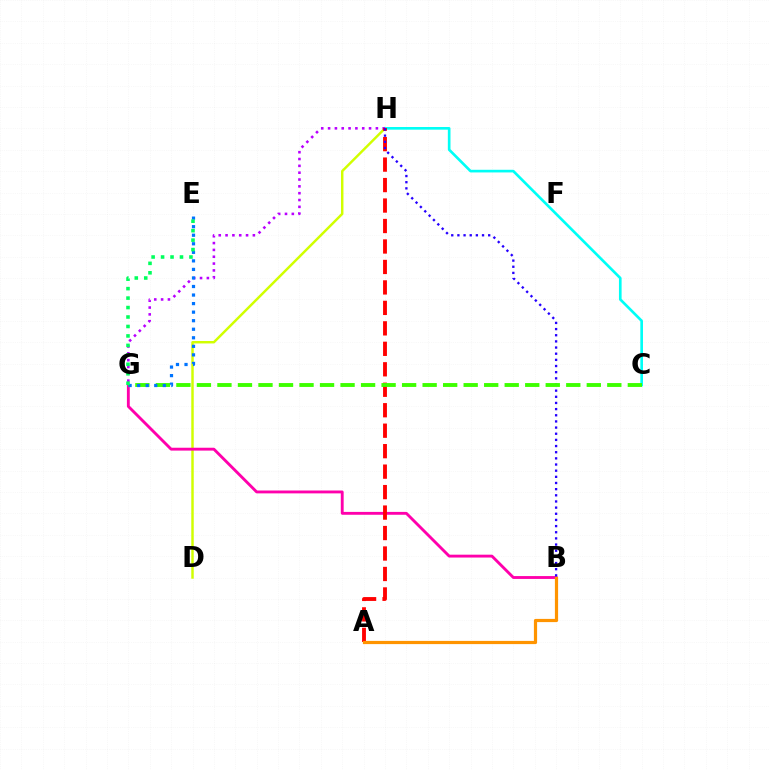{('D', 'H'): [{'color': '#d1ff00', 'line_style': 'solid', 'thickness': 1.77}], ('C', 'H'): [{'color': '#00fff6', 'line_style': 'solid', 'thickness': 1.91}], ('G', 'H'): [{'color': '#b900ff', 'line_style': 'dotted', 'thickness': 1.86}], ('B', 'G'): [{'color': '#ff00ac', 'line_style': 'solid', 'thickness': 2.06}], ('A', 'H'): [{'color': '#ff0000', 'line_style': 'dashed', 'thickness': 2.78}], ('B', 'H'): [{'color': '#2500ff', 'line_style': 'dotted', 'thickness': 1.67}], ('C', 'G'): [{'color': '#3dff00', 'line_style': 'dashed', 'thickness': 2.79}], ('E', 'G'): [{'color': '#0074ff', 'line_style': 'dotted', 'thickness': 2.32}, {'color': '#00ff5c', 'line_style': 'dotted', 'thickness': 2.57}], ('A', 'B'): [{'color': '#ff9400', 'line_style': 'solid', 'thickness': 2.3}]}